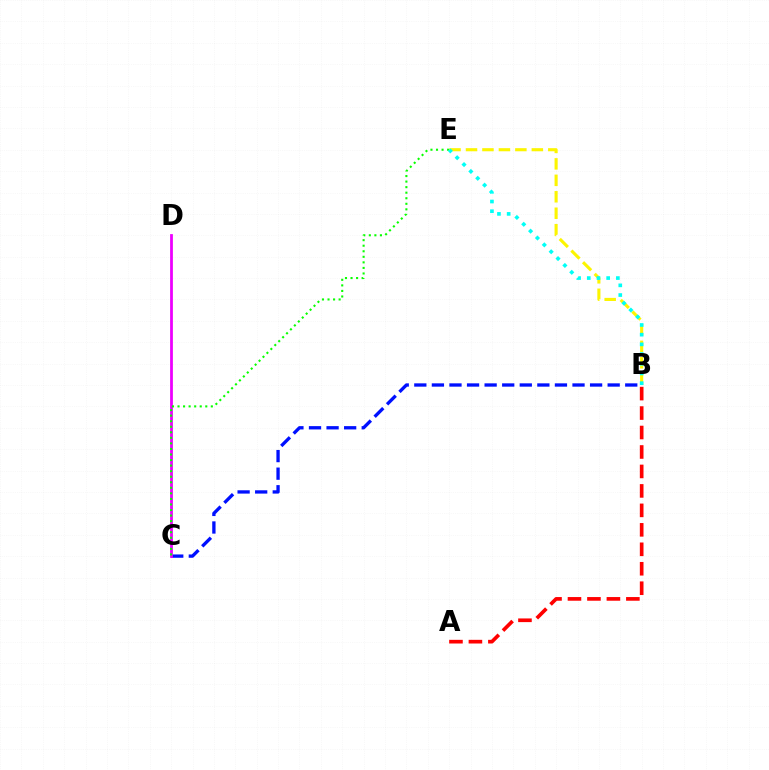{('B', 'C'): [{'color': '#0010ff', 'line_style': 'dashed', 'thickness': 2.39}], ('B', 'E'): [{'color': '#fcf500', 'line_style': 'dashed', 'thickness': 2.24}, {'color': '#00fff6', 'line_style': 'dotted', 'thickness': 2.64}], ('C', 'D'): [{'color': '#ee00ff', 'line_style': 'solid', 'thickness': 2.0}], ('C', 'E'): [{'color': '#08ff00', 'line_style': 'dotted', 'thickness': 1.51}], ('A', 'B'): [{'color': '#ff0000', 'line_style': 'dashed', 'thickness': 2.64}]}